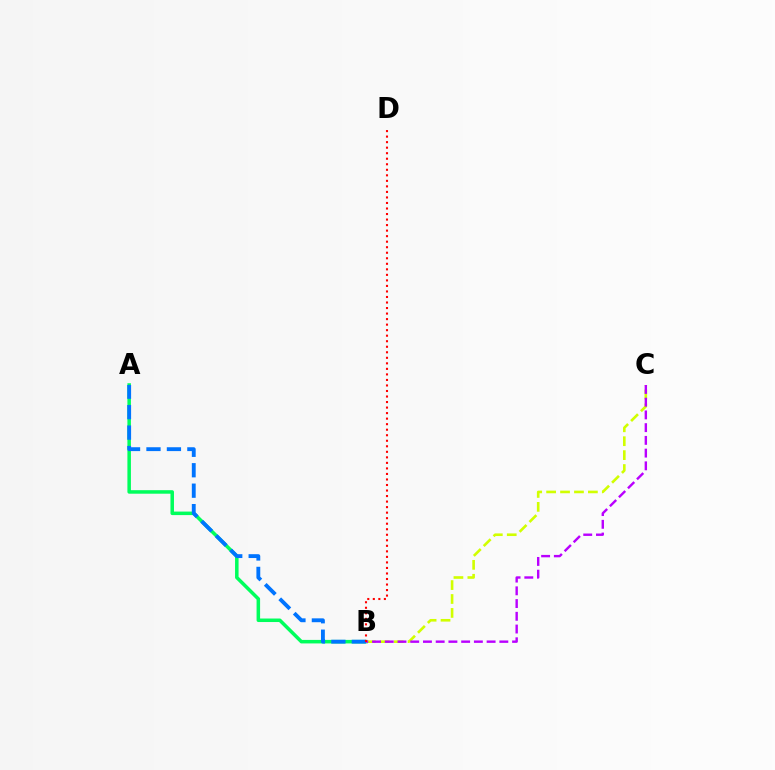{('A', 'B'): [{'color': '#00ff5c', 'line_style': 'solid', 'thickness': 2.53}, {'color': '#0074ff', 'line_style': 'dashed', 'thickness': 2.78}], ('B', 'C'): [{'color': '#d1ff00', 'line_style': 'dashed', 'thickness': 1.89}, {'color': '#b900ff', 'line_style': 'dashed', 'thickness': 1.73}], ('B', 'D'): [{'color': '#ff0000', 'line_style': 'dotted', 'thickness': 1.5}]}